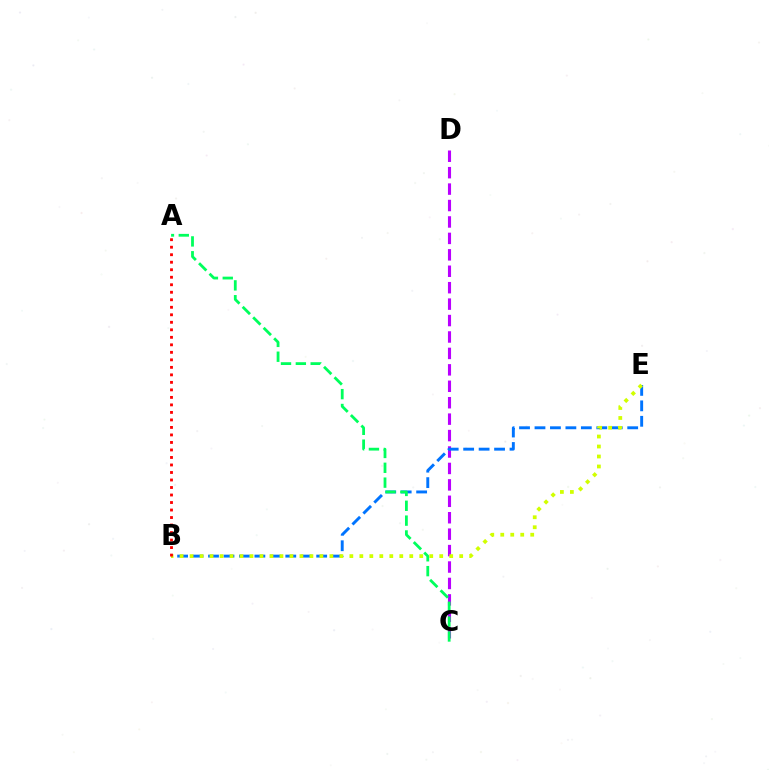{('C', 'D'): [{'color': '#b900ff', 'line_style': 'dashed', 'thickness': 2.23}], ('B', 'E'): [{'color': '#0074ff', 'line_style': 'dashed', 'thickness': 2.1}, {'color': '#d1ff00', 'line_style': 'dotted', 'thickness': 2.71}], ('A', 'C'): [{'color': '#00ff5c', 'line_style': 'dashed', 'thickness': 2.02}], ('A', 'B'): [{'color': '#ff0000', 'line_style': 'dotted', 'thickness': 2.04}]}